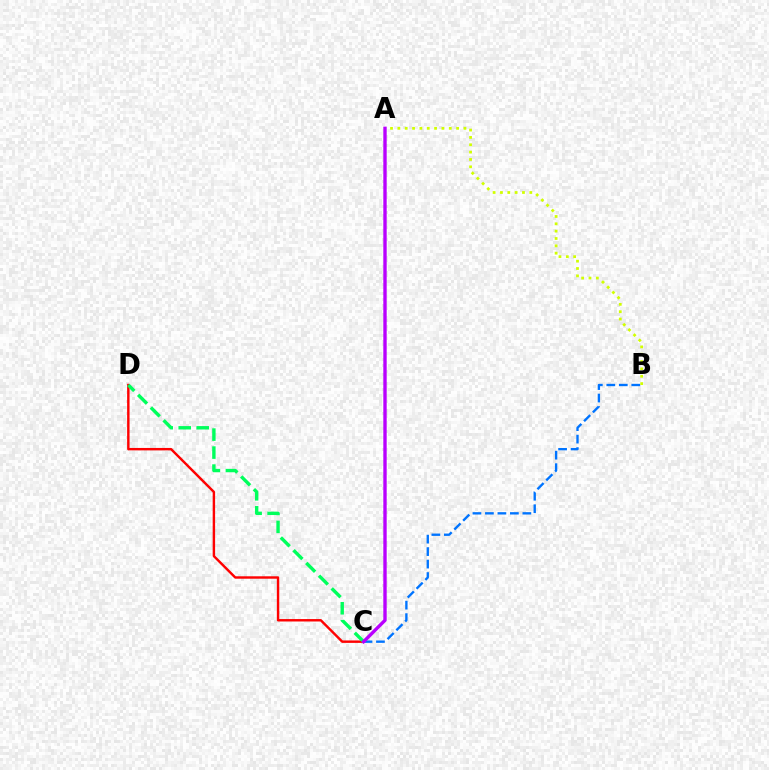{('B', 'C'): [{'color': '#0074ff', 'line_style': 'dashed', 'thickness': 1.7}], ('A', 'B'): [{'color': '#d1ff00', 'line_style': 'dotted', 'thickness': 2.0}], ('C', 'D'): [{'color': '#ff0000', 'line_style': 'solid', 'thickness': 1.75}, {'color': '#00ff5c', 'line_style': 'dashed', 'thickness': 2.44}], ('A', 'C'): [{'color': '#b900ff', 'line_style': 'solid', 'thickness': 2.43}]}